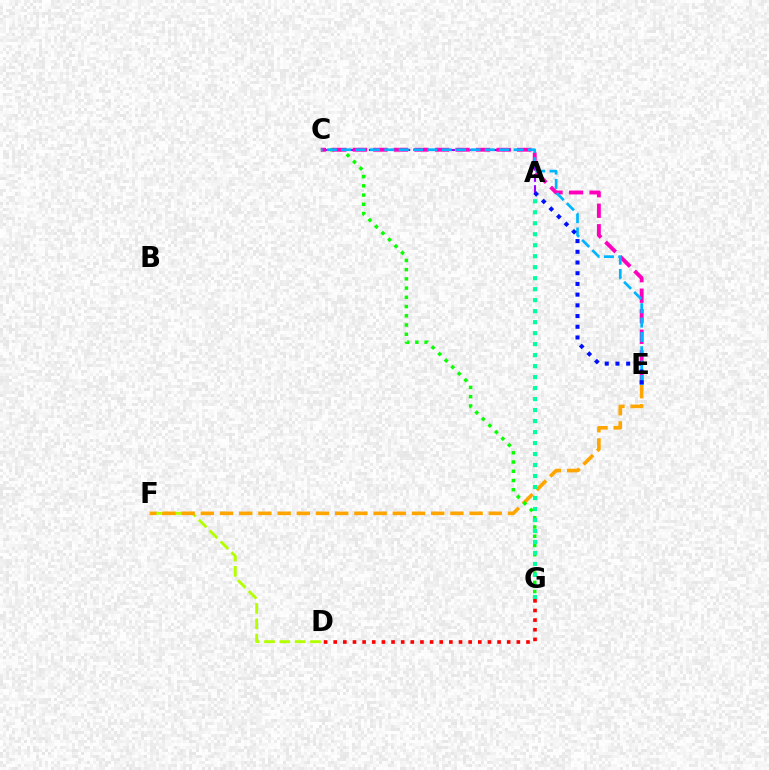{('D', 'F'): [{'color': '#b3ff00', 'line_style': 'dashed', 'thickness': 2.08}], ('E', 'F'): [{'color': '#ffa500', 'line_style': 'dashed', 'thickness': 2.61}], ('A', 'C'): [{'color': '#9b00ff', 'line_style': 'dashed', 'thickness': 1.52}], ('C', 'G'): [{'color': '#08ff00', 'line_style': 'dotted', 'thickness': 2.51}], ('C', 'E'): [{'color': '#ff00bd', 'line_style': 'dashed', 'thickness': 2.79}, {'color': '#00b5ff', 'line_style': 'dashed', 'thickness': 1.95}], ('A', 'E'): [{'color': '#0010ff', 'line_style': 'dotted', 'thickness': 2.91}], ('A', 'G'): [{'color': '#00ff9d', 'line_style': 'dotted', 'thickness': 2.99}], ('D', 'G'): [{'color': '#ff0000', 'line_style': 'dotted', 'thickness': 2.62}]}